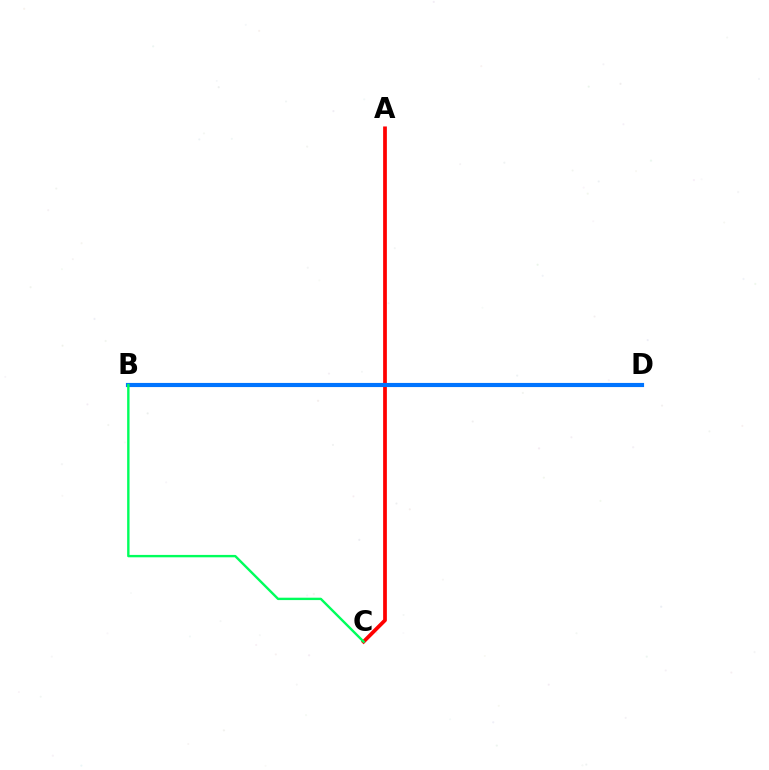{('B', 'D'): [{'color': '#d1ff00', 'line_style': 'dotted', 'thickness': 1.86}, {'color': '#b900ff', 'line_style': 'dashed', 'thickness': 1.72}, {'color': '#0074ff', 'line_style': 'solid', 'thickness': 2.98}], ('A', 'C'): [{'color': '#ff0000', 'line_style': 'solid', 'thickness': 2.69}], ('B', 'C'): [{'color': '#00ff5c', 'line_style': 'solid', 'thickness': 1.72}]}